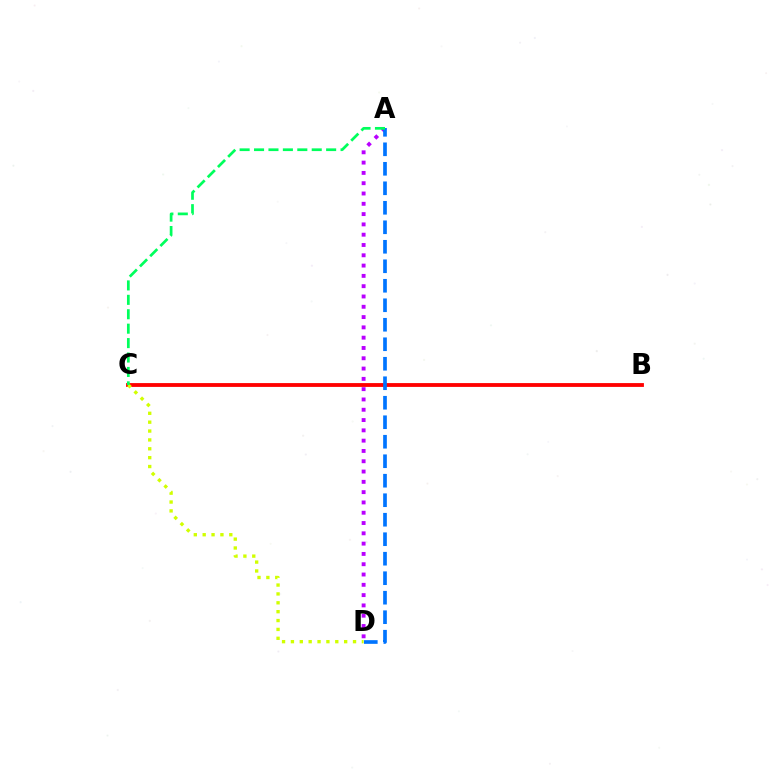{('B', 'C'): [{'color': '#ff0000', 'line_style': 'solid', 'thickness': 2.75}], ('A', 'D'): [{'color': '#b900ff', 'line_style': 'dotted', 'thickness': 2.8}, {'color': '#0074ff', 'line_style': 'dashed', 'thickness': 2.65}], ('C', 'D'): [{'color': '#d1ff00', 'line_style': 'dotted', 'thickness': 2.41}], ('A', 'C'): [{'color': '#00ff5c', 'line_style': 'dashed', 'thickness': 1.96}]}